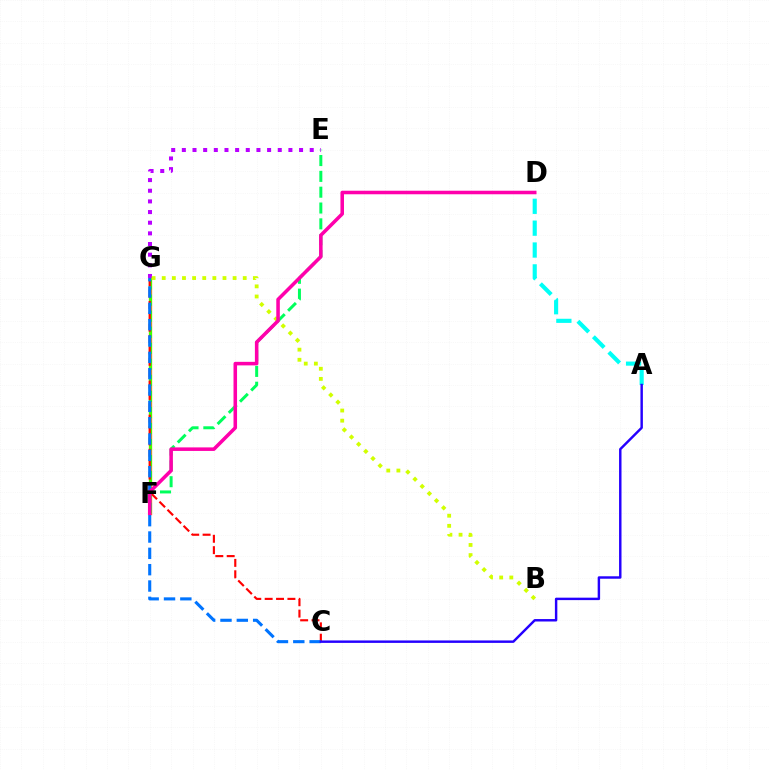{('F', 'G'): [{'color': '#ff9400', 'line_style': 'solid', 'thickness': 2.39}, {'color': '#3dff00', 'line_style': 'dashed', 'thickness': 2.18}], ('C', 'G'): [{'color': '#ff0000', 'line_style': 'dashed', 'thickness': 1.54}, {'color': '#0074ff', 'line_style': 'dashed', 'thickness': 2.22}], ('E', 'F'): [{'color': '#00ff5c', 'line_style': 'dashed', 'thickness': 2.15}], ('E', 'G'): [{'color': '#b900ff', 'line_style': 'dotted', 'thickness': 2.9}], ('A', 'D'): [{'color': '#00fff6', 'line_style': 'dashed', 'thickness': 2.97}], ('B', 'G'): [{'color': '#d1ff00', 'line_style': 'dotted', 'thickness': 2.75}], ('A', 'C'): [{'color': '#2500ff', 'line_style': 'solid', 'thickness': 1.76}], ('D', 'F'): [{'color': '#ff00ac', 'line_style': 'solid', 'thickness': 2.55}]}